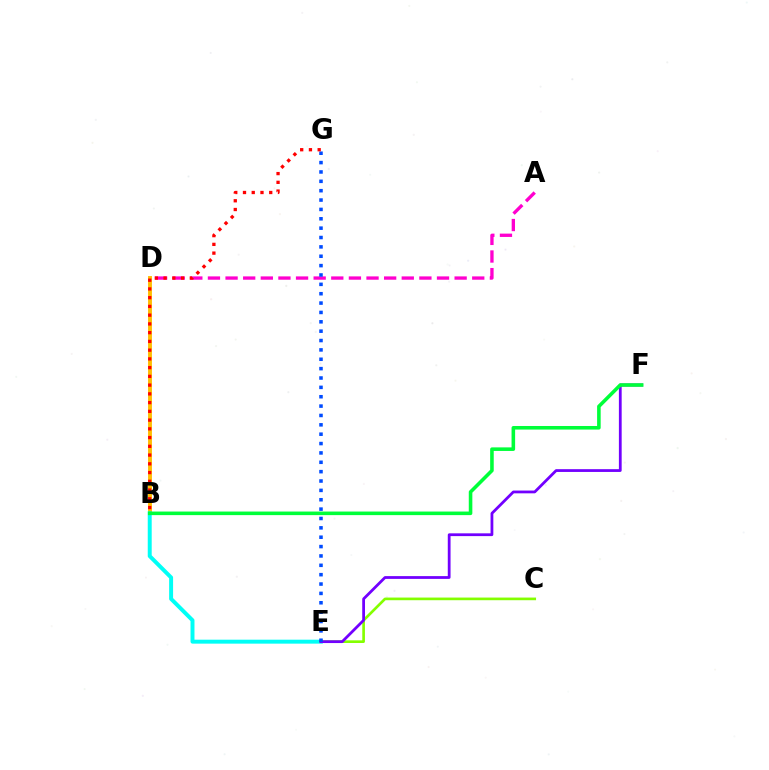{('A', 'D'): [{'color': '#ff00cf', 'line_style': 'dashed', 'thickness': 2.39}], ('B', 'D'): [{'color': '#ffbd00', 'line_style': 'solid', 'thickness': 2.79}], ('B', 'E'): [{'color': '#00fff6', 'line_style': 'solid', 'thickness': 2.85}], ('C', 'E'): [{'color': '#84ff00', 'line_style': 'solid', 'thickness': 1.92}], ('E', 'F'): [{'color': '#7200ff', 'line_style': 'solid', 'thickness': 2.0}], ('B', 'F'): [{'color': '#00ff39', 'line_style': 'solid', 'thickness': 2.57}], ('E', 'G'): [{'color': '#004bff', 'line_style': 'dotted', 'thickness': 2.54}], ('B', 'G'): [{'color': '#ff0000', 'line_style': 'dotted', 'thickness': 2.38}]}